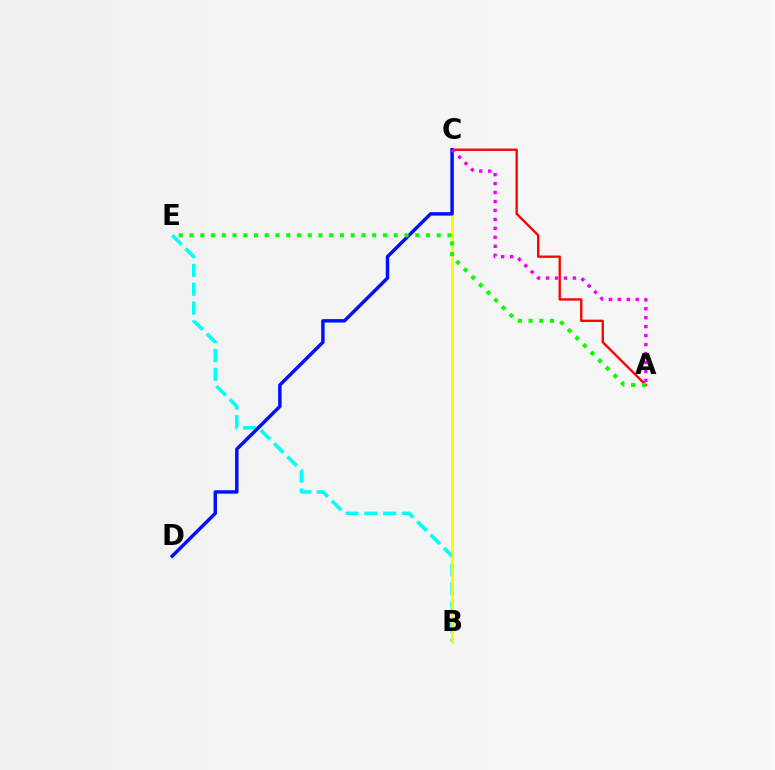{('B', 'E'): [{'color': '#00fff6', 'line_style': 'dashed', 'thickness': 2.55}], ('B', 'C'): [{'color': '#fcf500', 'line_style': 'solid', 'thickness': 1.97}], ('A', 'C'): [{'color': '#ff0000', 'line_style': 'solid', 'thickness': 1.69}, {'color': '#ee00ff', 'line_style': 'dotted', 'thickness': 2.43}], ('C', 'D'): [{'color': '#0010ff', 'line_style': 'solid', 'thickness': 2.48}], ('A', 'E'): [{'color': '#08ff00', 'line_style': 'dotted', 'thickness': 2.92}]}